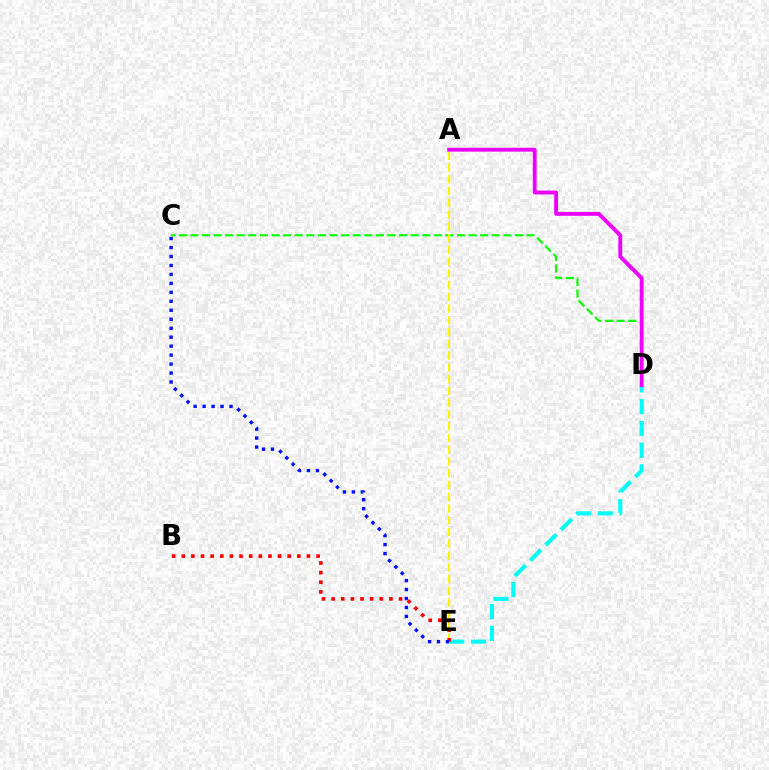{('C', 'D'): [{'color': '#08ff00', 'line_style': 'dashed', 'thickness': 1.57}], ('D', 'E'): [{'color': '#00fff6', 'line_style': 'dashed', 'thickness': 2.96}], ('A', 'E'): [{'color': '#fcf500', 'line_style': 'dashed', 'thickness': 1.6}], ('B', 'E'): [{'color': '#ff0000', 'line_style': 'dotted', 'thickness': 2.62}], ('C', 'E'): [{'color': '#0010ff', 'line_style': 'dotted', 'thickness': 2.44}], ('A', 'D'): [{'color': '#ee00ff', 'line_style': 'solid', 'thickness': 2.78}]}